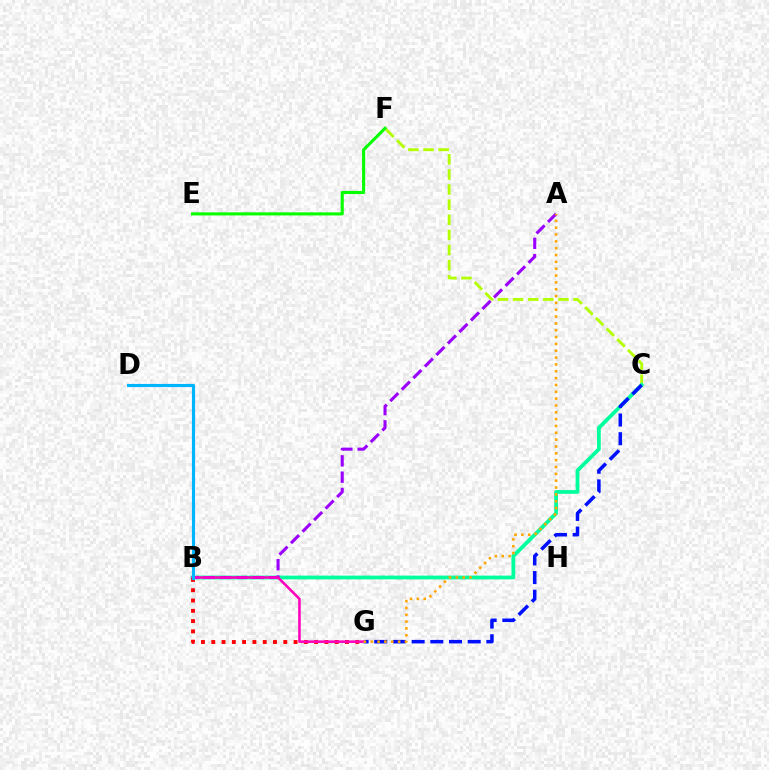{('C', 'F'): [{'color': '#b3ff00', 'line_style': 'dashed', 'thickness': 2.05}], ('E', 'F'): [{'color': '#08ff00', 'line_style': 'solid', 'thickness': 2.24}], ('B', 'C'): [{'color': '#00ff9d', 'line_style': 'solid', 'thickness': 2.71}], ('C', 'G'): [{'color': '#0010ff', 'line_style': 'dashed', 'thickness': 2.54}], ('B', 'G'): [{'color': '#ff0000', 'line_style': 'dotted', 'thickness': 2.8}, {'color': '#ff00bd', 'line_style': 'solid', 'thickness': 1.86}], ('A', 'B'): [{'color': '#9b00ff', 'line_style': 'dashed', 'thickness': 2.22}], ('A', 'G'): [{'color': '#ffa500', 'line_style': 'dotted', 'thickness': 1.86}], ('B', 'D'): [{'color': '#00b5ff', 'line_style': 'solid', 'thickness': 2.26}]}